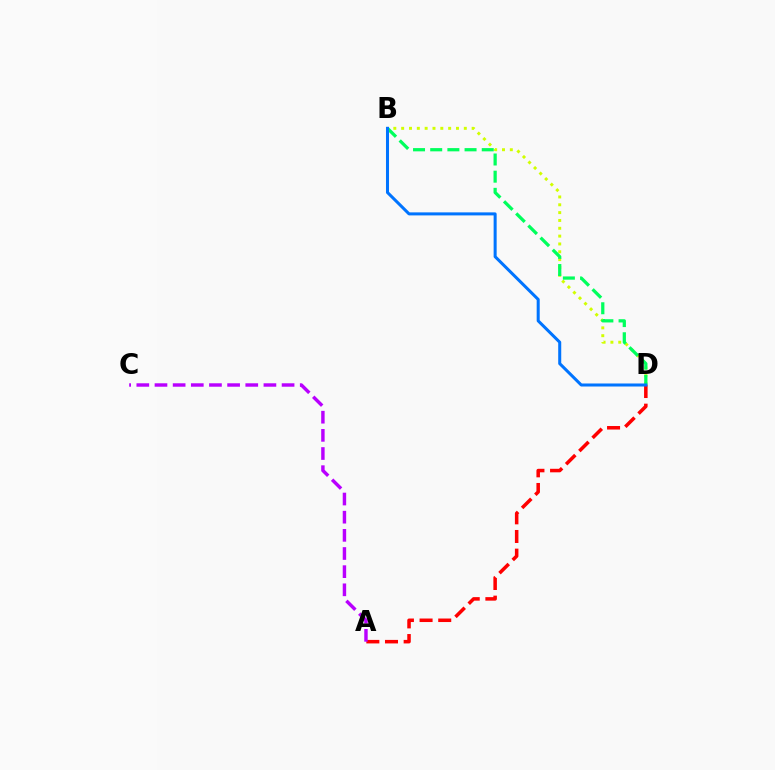{('B', 'D'): [{'color': '#d1ff00', 'line_style': 'dotted', 'thickness': 2.13}, {'color': '#00ff5c', 'line_style': 'dashed', 'thickness': 2.33}, {'color': '#0074ff', 'line_style': 'solid', 'thickness': 2.18}], ('A', 'D'): [{'color': '#ff0000', 'line_style': 'dashed', 'thickness': 2.53}], ('A', 'C'): [{'color': '#b900ff', 'line_style': 'dashed', 'thickness': 2.47}]}